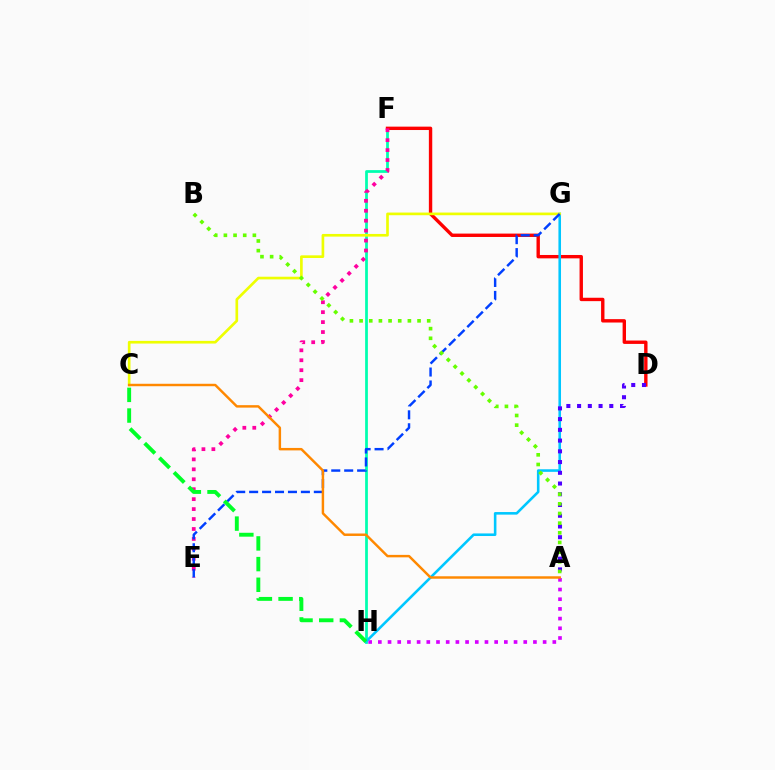{('A', 'H'): [{'color': '#d600ff', 'line_style': 'dotted', 'thickness': 2.63}], ('F', 'H'): [{'color': '#00ffaf', 'line_style': 'solid', 'thickness': 1.98}], ('D', 'F'): [{'color': '#ff0000', 'line_style': 'solid', 'thickness': 2.44}], ('G', 'H'): [{'color': '#00c7ff', 'line_style': 'solid', 'thickness': 1.86}], ('A', 'D'): [{'color': '#4f00ff', 'line_style': 'dotted', 'thickness': 2.92}], ('C', 'G'): [{'color': '#eeff00', 'line_style': 'solid', 'thickness': 1.92}], ('E', 'F'): [{'color': '#ff00a0', 'line_style': 'dotted', 'thickness': 2.7}], ('E', 'G'): [{'color': '#003fff', 'line_style': 'dashed', 'thickness': 1.76}], ('A', 'C'): [{'color': '#ff8800', 'line_style': 'solid', 'thickness': 1.77}], ('C', 'H'): [{'color': '#00ff27', 'line_style': 'dashed', 'thickness': 2.81}], ('A', 'B'): [{'color': '#66ff00', 'line_style': 'dotted', 'thickness': 2.62}]}